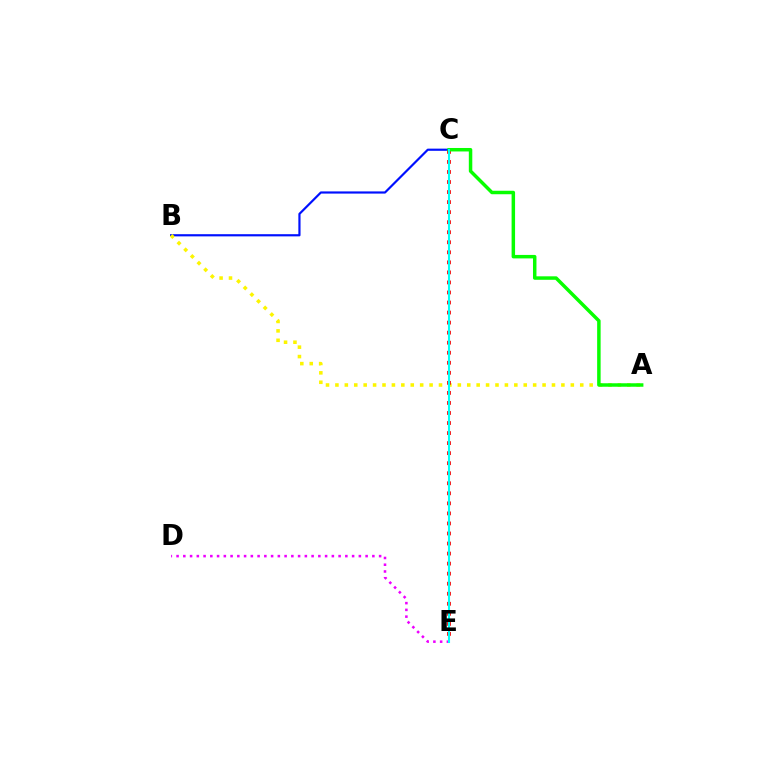{('B', 'C'): [{'color': '#0010ff', 'line_style': 'solid', 'thickness': 1.57}], ('A', 'B'): [{'color': '#fcf500', 'line_style': 'dotted', 'thickness': 2.56}], ('D', 'E'): [{'color': '#ee00ff', 'line_style': 'dotted', 'thickness': 1.83}], ('C', 'E'): [{'color': '#ff0000', 'line_style': 'dotted', 'thickness': 2.73}, {'color': '#00fff6', 'line_style': 'solid', 'thickness': 1.51}], ('A', 'C'): [{'color': '#08ff00', 'line_style': 'solid', 'thickness': 2.5}]}